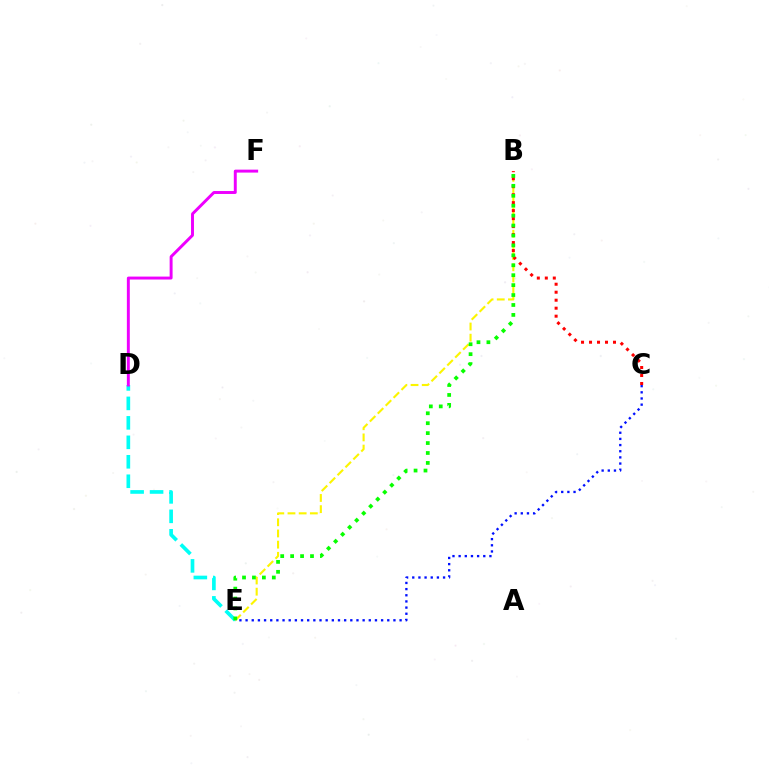{('D', 'E'): [{'color': '#00fff6', 'line_style': 'dashed', 'thickness': 2.64}], ('B', 'E'): [{'color': '#fcf500', 'line_style': 'dashed', 'thickness': 1.52}, {'color': '#08ff00', 'line_style': 'dotted', 'thickness': 2.7}], ('B', 'C'): [{'color': '#ff0000', 'line_style': 'dotted', 'thickness': 2.17}], ('D', 'F'): [{'color': '#ee00ff', 'line_style': 'solid', 'thickness': 2.12}], ('C', 'E'): [{'color': '#0010ff', 'line_style': 'dotted', 'thickness': 1.67}]}